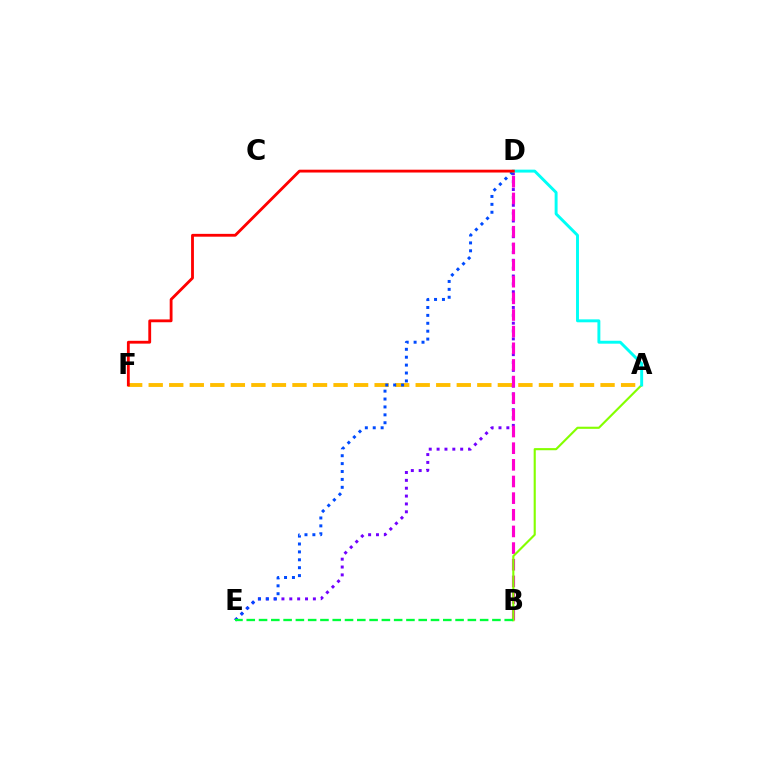{('A', 'F'): [{'color': '#ffbd00', 'line_style': 'dashed', 'thickness': 2.79}], ('D', 'E'): [{'color': '#7200ff', 'line_style': 'dotted', 'thickness': 2.14}, {'color': '#004bff', 'line_style': 'dotted', 'thickness': 2.15}], ('B', 'D'): [{'color': '#ff00cf', 'line_style': 'dashed', 'thickness': 2.26}], ('A', 'B'): [{'color': '#84ff00', 'line_style': 'solid', 'thickness': 1.53}], ('A', 'D'): [{'color': '#00fff6', 'line_style': 'solid', 'thickness': 2.11}], ('B', 'E'): [{'color': '#00ff39', 'line_style': 'dashed', 'thickness': 1.67}], ('D', 'F'): [{'color': '#ff0000', 'line_style': 'solid', 'thickness': 2.04}]}